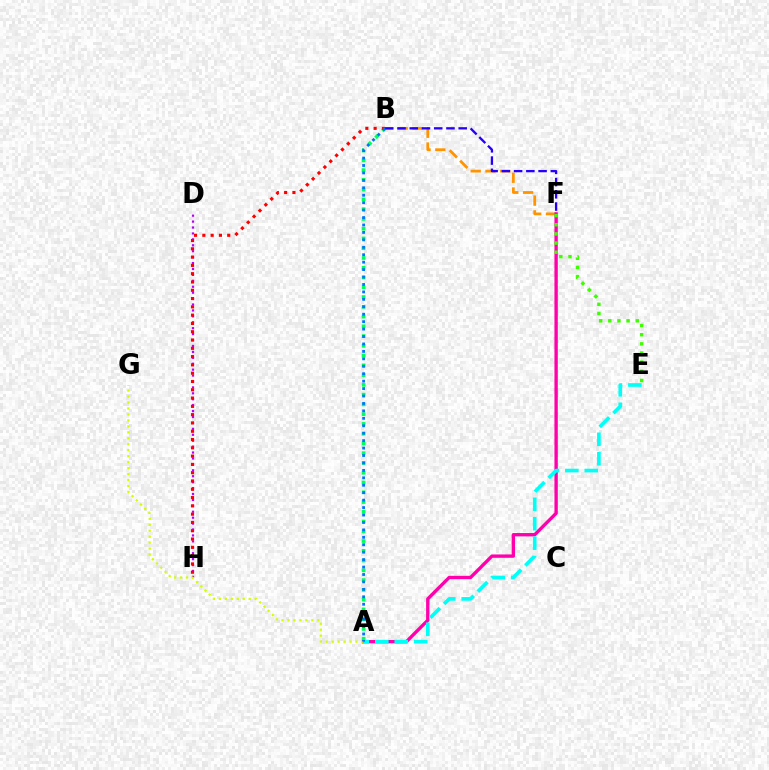{('A', 'B'): [{'color': '#00ff5c', 'line_style': 'dotted', 'thickness': 2.65}, {'color': '#0074ff', 'line_style': 'dotted', 'thickness': 2.02}], ('B', 'F'): [{'color': '#ff9400', 'line_style': 'dashed', 'thickness': 2.0}, {'color': '#2500ff', 'line_style': 'dashed', 'thickness': 1.66}], ('A', 'F'): [{'color': '#ff00ac', 'line_style': 'solid', 'thickness': 2.41}], ('E', 'F'): [{'color': '#3dff00', 'line_style': 'dotted', 'thickness': 2.49}], ('D', 'H'): [{'color': '#b900ff', 'line_style': 'dotted', 'thickness': 1.61}], ('B', 'H'): [{'color': '#ff0000', 'line_style': 'dotted', 'thickness': 2.25}], ('A', 'E'): [{'color': '#00fff6', 'line_style': 'dashed', 'thickness': 2.64}], ('A', 'G'): [{'color': '#d1ff00', 'line_style': 'dotted', 'thickness': 1.62}]}